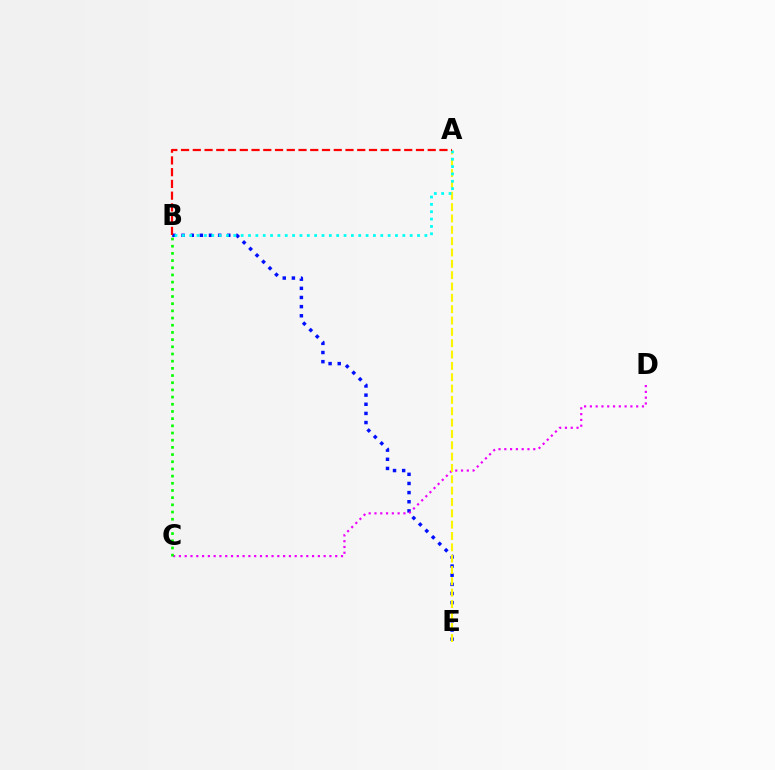{('B', 'E'): [{'color': '#0010ff', 'line_style': 'dotted', 'thickness': 2.48}], ('C', 'D'): [{'color': '#ee00ff', 'line_style': 'dotted', 'thickness': 1.57}], ('A', 'E'): [{'color': '#fcf500', 'line_style': 'dashed', 'thickness': 1.54}], ('B', 'C'): [{'color': '#08ff00', 'line_style': 'dotted', 'thickness': 1.95}], ('A', 'B'): [{'color': '#00fff6', 'line_style': 'dotted', 'thickness': 2.0}, {'color': '#ff0000', 'line_style': 'dashed', 'thickness': 1.6}]}